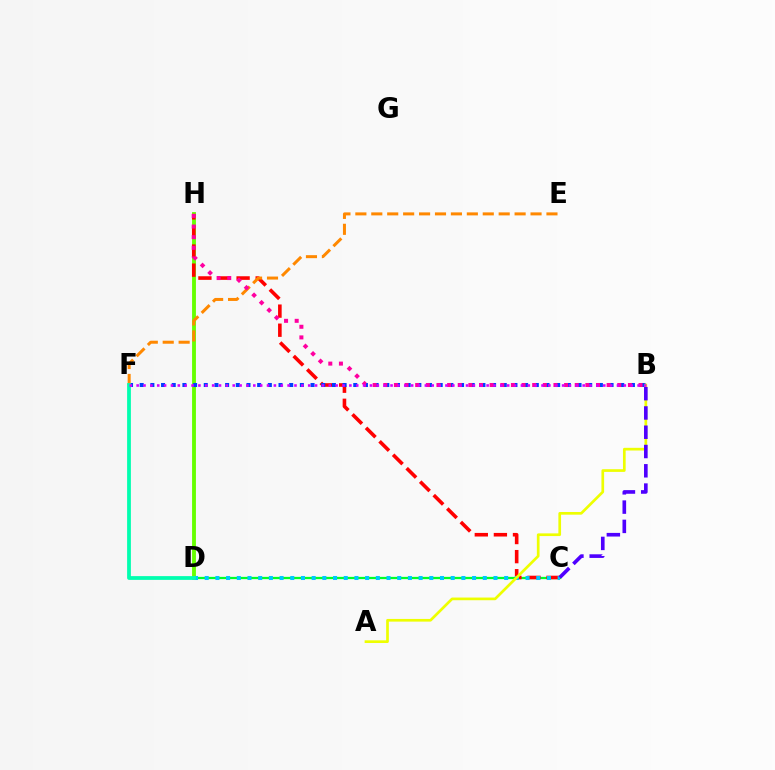{('C', 'D'): [{'color': '#00ff27', 'line_style': 'solid', 'thickness': 1.63}, {'color': '#00c7ff', 'line_style': 'dotted', 'thickness': 2.91}], ('D', 'H'): [{'color': '#66ff00', 'line_style': 'solid', 'thickness': 2.77}], ('C', 'H'): [{'color': '#ff0000', 'line_style': 'dashed', 'thickness': 2.59}], ('B', 'F'): [{'color': '#003fff', 'line_style': 'dotted', 'thickness': 2.9}, {'color': '#d600ff', 'line_style': 'dotted', 'thickness': 1.86}], ('E', 'F'): [{'color': '#ff8800', 'line_style': 'dashed', 'thickness': 2.16}], ('B', 'H'): [{'color': '#ff00a0', 'line_style': 'dotted', 'thickness': 2.89}], ('D', 'F'): [{'color': '#00ffaf', 'line_style': 'solid', 'thickness': 2.71}], ('A', 'B'): [{'color': '#eeff00', 'line_style': 'solid', 'thickness': 1.93}], ('B', 'C'): [{'color': '#4f00ff', 'line_style': 'dashed', 'thickness': 2.62}]}